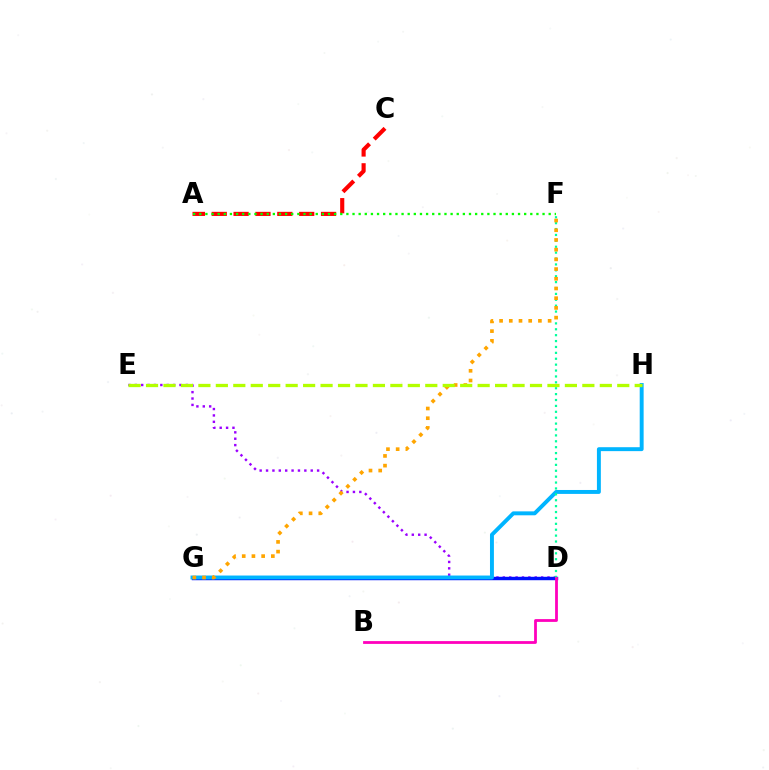{('D', 'E'): [{'color': '#9b00ff', 'line_style': 'dotted', 'thickness': 1.73}], ('D', 'G'): [{'color': '#0010ff', 'line_style': 'solid', 'thickness': 2.46}], ('G', 'H'): [{'color': '#00b5ff', 'line_style': 'solid', 'thickness': 2.83}], ('D', 'F'): [{'color': '#00ff9d', 'line_style': 'dotted', 'thickness': 1.6}], ('B', 'D'): [{'color': '#ff00bd', 'line_style': 'solid', 'thickness': 2.01}], ('A', 'C'): [{'color': '#ff0000', 'line_style': 'dashed', 'thickness': 2.97}], ('A', 'F'): [{'color': '#08ff00', 'line_style': 'dotted', 'thickness': 1.67}], ('F', 'G'): [{'color': '#ffa500', 'line_style': 'dotted', 'thickness': 2.64}], ('E', 'H'): [{'color': '#b3ff00', 'line_style': 'dashed', 'thickness': 2.37}]}